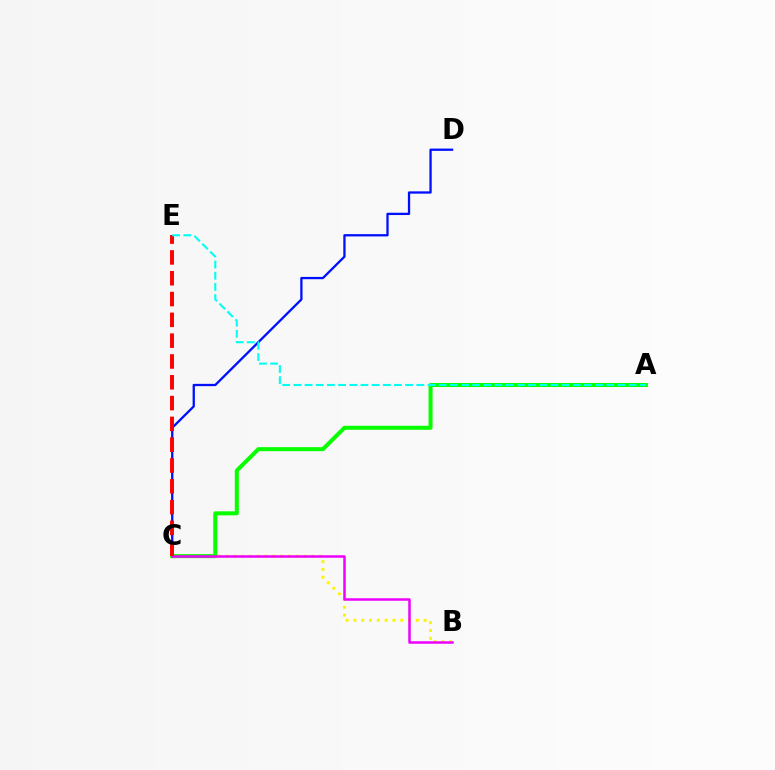{('B', 'C'): [{'color': '#fcf500', 'line_style': 'dotted', 'thickness': 2.12}, {'color': '#ee00ff', 'line_style': 'solid', 'thickness': 1.8}], ('C', 'D'): [{'color': '#0010ff', 'line_style': 'solid', 'thickness': 1.66}], ('A', 'C'): [{'color': '#08ff00', 'line_style': 'solid', 'thickness': 2.89}], ('C', 'E'): [{'color': '#ff0000', 'line_style': 'dashed', 'thickness': 2.83}], ('A', 'E'): [{'color': '#00fff6', 'line_style': 'dashed', 'thickness': 1.52}]}